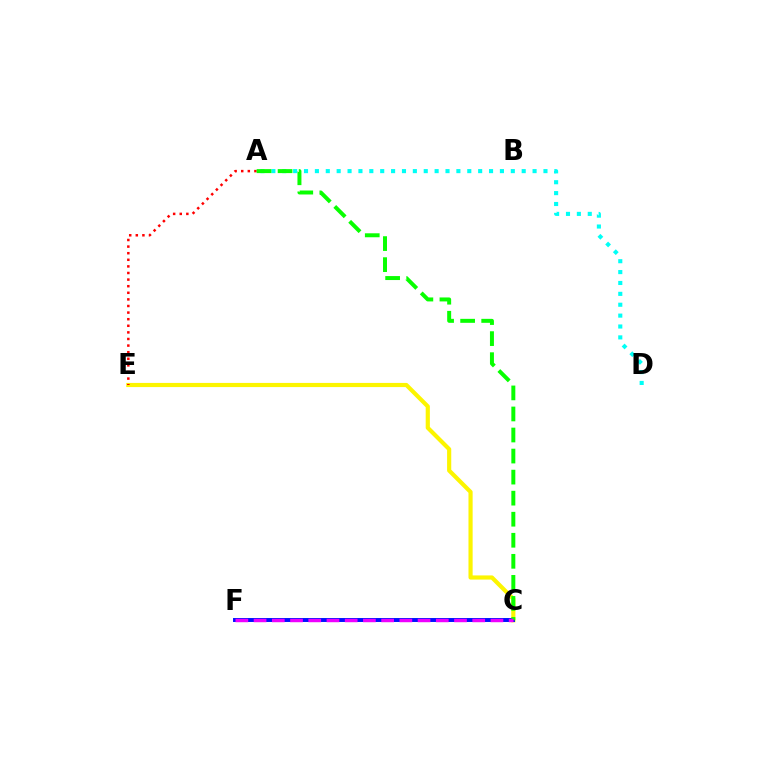{('C', 'E'): [{'color': '#fcf500', 'line_style': 'solid', 'thickness': 2.99}], ('A', 'D'): [{'color': '#00fff6', 'line_style': 'dotted', 'thickness': 2.96}], ('A', 'E'): [{'color': '#ff0000', 'line_style': 'dotted', 'thickness': 1.79}], ('C', 'F'): [{'color': '#0010ff', 'line_style': 'solid', 'thickness': 2.84}, {'color': '#ee00ff', 'line_style': 'dashed', 'thickness': 2.48}], ('A', 'C'): [{'color': '#08ff00', 'line_style': 'dashed', 'thickness': 2.86}]}